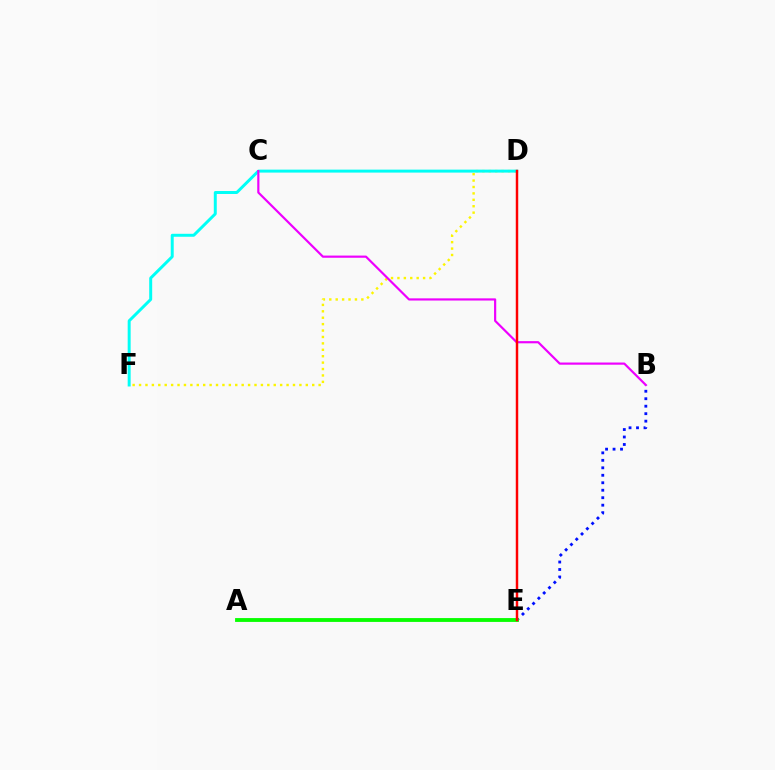{('D', 'F'): [{'color': '#fcf500', 'line_style': 'dotted', 'thickness': 1.74}, {'color': '#00fff6', 'line_style': 'solid', 'thickness': 2.14}], ('B', 'E'): [{'color': '#0010ff', 'line_style': 'dotted', 'thickness': 2.03}], ('B', 'C'): [{'color': '#ee00ff', 'line_style': 'solid', 'thickness': 1.57}], ('A', 'E'): [{'color': '#08ff00', 'line_style': 'solid', 'thickness': 2.76}], ('D', 'E'): [{'color': '#ff0000', 'line_style': 'solid', 'thickness': 1.77}]}